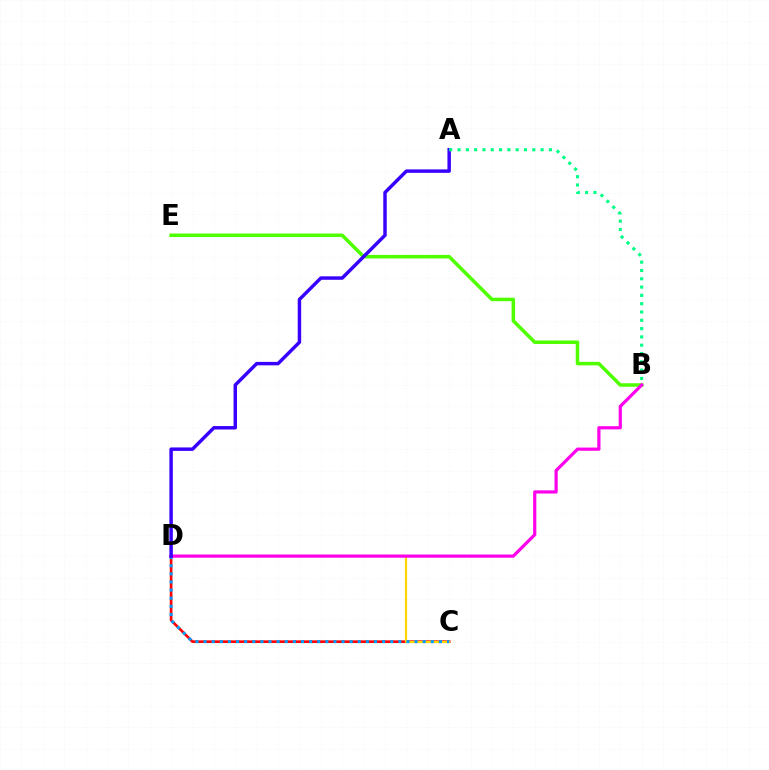{('C', 'D'): [{'color': '#ff0000', 'line_style': 'solid', 'thickness': 1.92}, {'color': '#ffd500', 'line_style': 'solid', 'thickness': 1.57}, {'color': '#009eff', 'line_style': 'dotted', 'thickness': 2.2}], ('B', 'E'): [{'color': '#4fff00', 'line_style': 'solid', 'thickness': 2.53}], ('B', 'D'): [{'color': '#ff00ed', 'line_style': 'solid', 'thickness': 2.31}], ('A', 'D'): [{'color': '#3700ff', 'line_style': 'solid', 'thickness': 2.48}], ('A', 'B'): [{'color': '#00ff86', 'line_style': 'dotted', 'thickness': 2.26}]}